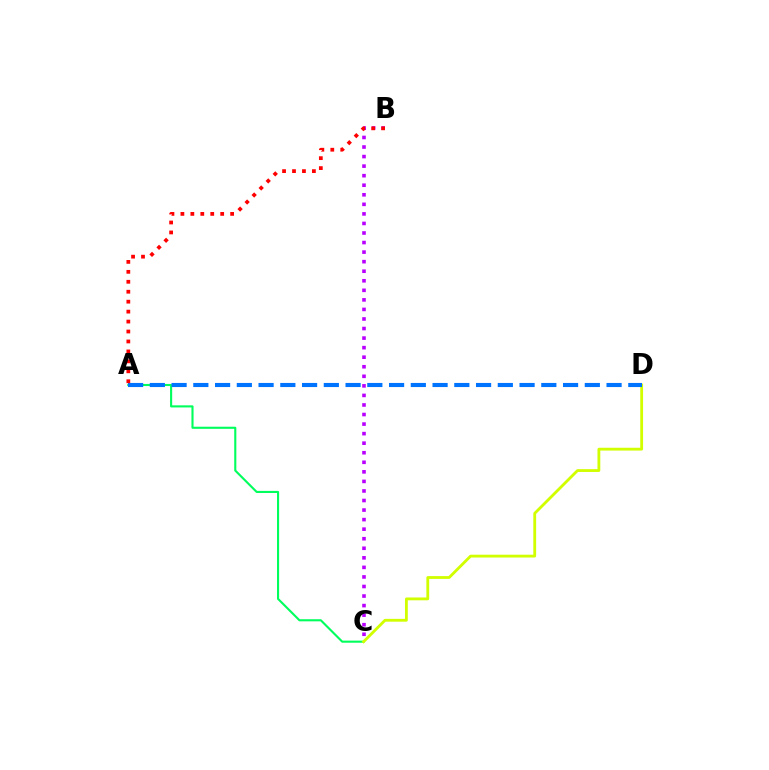{('B', 'C'): [{'color': '#b900ff', 'line_style': 'dotted', 'thickness': 2.6}], ('A', 'C'): [{'color': '#00ff5c', 'line_style': 'solid', 'thickness': 1.52}], ('C', 'D'): [{'color': '#d1ff00', 'line_style': 'solid', 'thickness': 2.03}], ('A', 'D'): [{'color': '#0074ff', 'line_style': 'dashed', 'thickness': 2.95}], ('A', 'B'): [{'color': '#ff0000', 'line_style': 'dotted', 'thickness': 2.7}]}